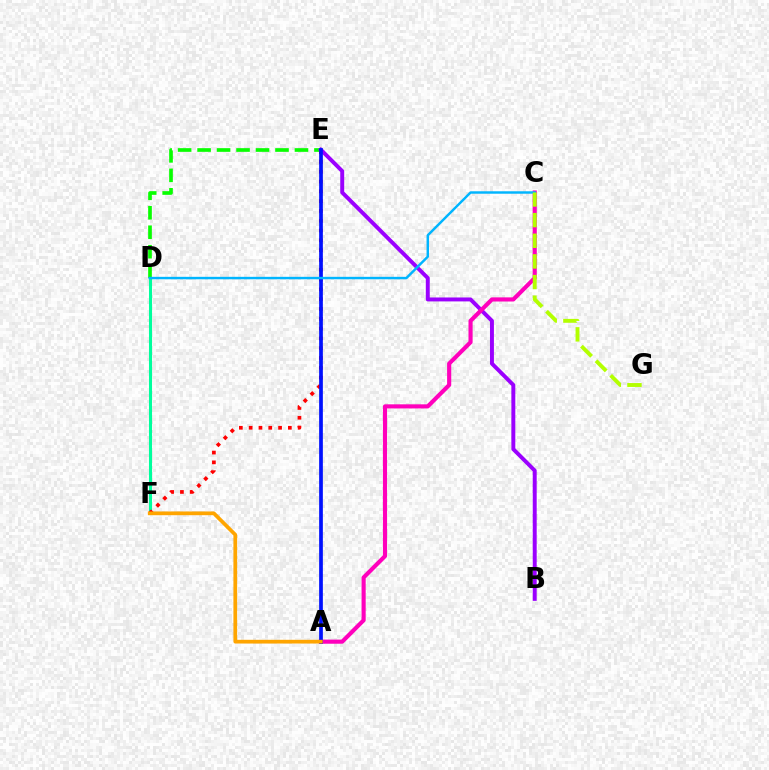{('D', 'E'): [{'color': '#08ff00', 'line_style': 'dashed', 'thickness': 2.65}], ('D', 'F'): [{'color': '#00ff9d', 'line_style': 'solid', 'thickness': 2.2}], ('E', 'F'): [{'color': '#ff0000', 'line_style': 'dotted', 'thickness': 2.66}], ('B', 'E'): [{'color': '#9b00ff', 'line_style': 'solid', 'thickness': 2.83}], ('A', 'C'): [{'color': '#ff00bd', 'line_style': 'solid', 'thickness': 2.97}], ('A', 'E'): [{'color': '#0010ff', 'line_style': 'solid', 'thickness': 2.67}], ('C', 'D'): [{'color': '#00b5ff', 'line_style': 'solid', 'thickness': 1.76}], ('A', 'F'): [{'color': '#ffa500', 'line_style': 'solid', 'thickness': 2.68}], ('C', 'G'): [{'color': '#b3ff00', 'line_style': 'dashed', 'thickness': 2.8}]}